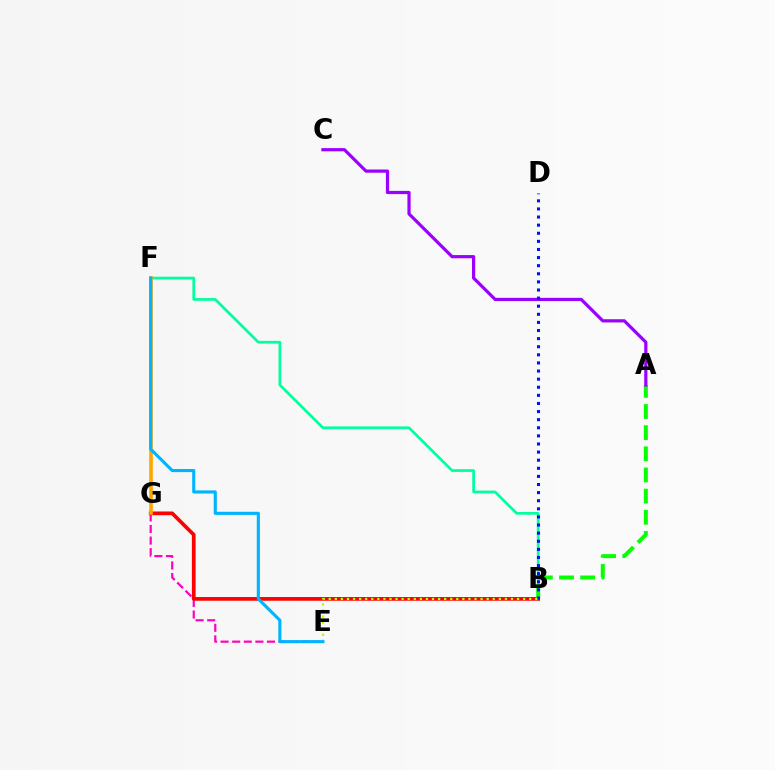{('E', 'G'): [{'color': '#ff00bd', 'line_style': 'dashed', 'thickness': 1.58}], ('B', 'F'): [{'color': '#00ff9d', 'line_style': 'solid', 'thickness': 1.95}], ('B', 'G'): [{'color': '#ff0000', 'line_style': 'solid', 'thickness': 2.67}], ('A', 'B'): [{'color': '#08ff00', 'line_style': 'dashed', 'thickness': 2.87}], ('A', 'C'): [{'color': '#9b00ff', 'line_style': 'solid', 'thickness': 2.31}], ('B', 'D'): [{'color': '#0010ff', 'line_style': 'dotted', 'thickness': 2.2}], ('F', 'G'): [{'color': '#ffa500', 'line_style': 'solid', 'thickness': 2.58}], ('B', 'E'): [{'color': '#b3ff00', 'line_style': 'dotted', 'thickness': 1.65}], ('E', 'F'): [{'color': '#00b5ff', 'line_style': 'solid', 'thickness': 2.25}]}